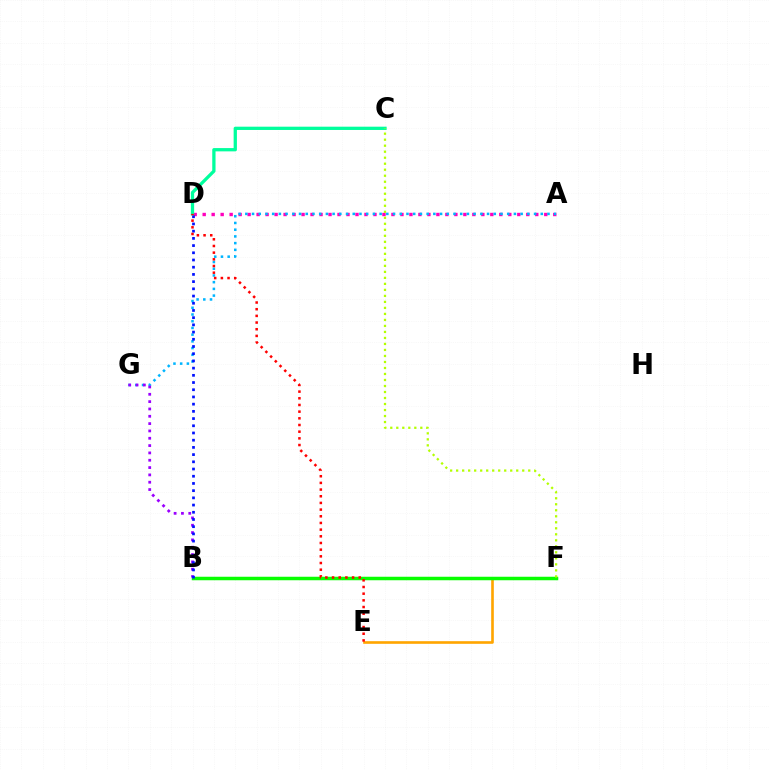{('E', 'F'): [{'color': '#ffa500', 'line_style': 'solid', 'thickness': 1.9}], ('A', 'D'): [{'color': '#ff00bd', 'line_style': 'dotted', 'thickness': 2.44}], ('A', 'G'): [{'color': '#00b5ff', 'line_style': 'dotted', 'thickness': 1.82}], ('C', 'D'): [{'color': '#00ff9d', 'line_style': 'solid', 'thickness': 2.36}], ('B', 'F'): [{'color': '#08ff00', 'line_style': 'solid', 'thickness': 2.52}], ('B', 'G'): [{'color': '#9b00ff', 'line_style': 'dotted', 'thickness': 1.99}], ('B', 'D'): [{'color': '#0010ff', 'line_style': 'dotted', 'thickness': 1.96}], ('C', 'F'): [{'color': '#b3ff00', 'line_style': 'dotted', 'thickness': 1.63}], ('D', 'E'): [{'color': '#ff0000', 'line_style': 'dotted', 'thickness': 1.81}]}